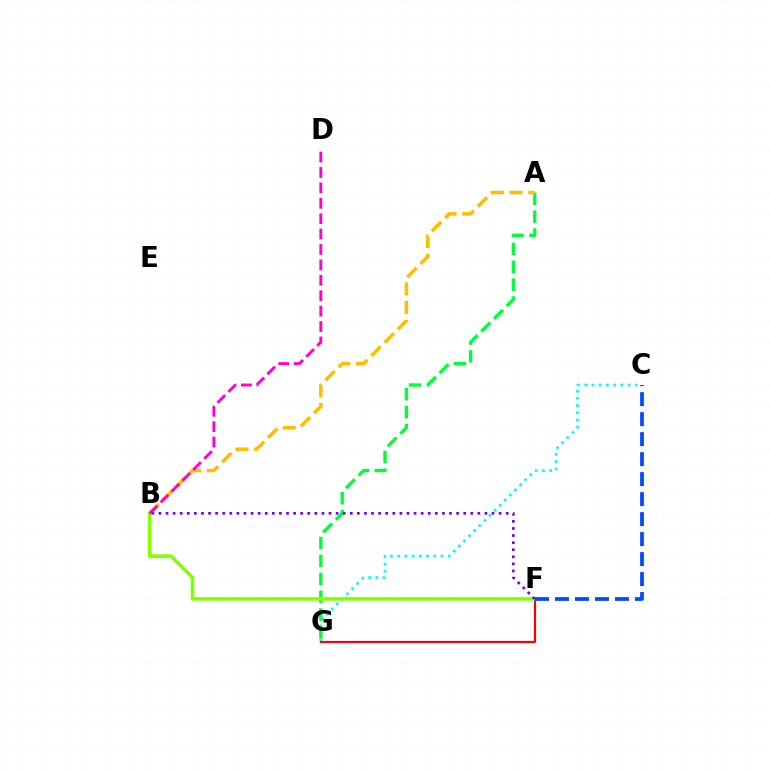{('C', 'G'): [{'color': '#00fff6', 'line_style': 'dotted', 'thickness': 1.96}], ('A', 'G'): [{'color': '#00ff39', 'line_style': 'dashed', 'thickness': 2.43}], ('F', 'G'): [{'color': '#ff0000', 'line_style': 'solid', 'thickness': 1.59}], ('A', 'B'): [{'color': '#ffbd00', 'line_style': 'dashed', 'thickness': 2.54}], ('B', 'F'): [{'color': '#84ff00', 'line_style': 'solid', 'thickness': 2.57}, {'color': '#7200ff', 'line_style': 'dotted', 'thickness': 1.93}], ('B', 'D'): [{'color': '#ff00cf', 'line_style': 'dashed', 'thickness': 2.09}], ('C', 'F'): [{'color': '#004bff', 'line_style': 'dashed', 'thickness': 2.72}]}